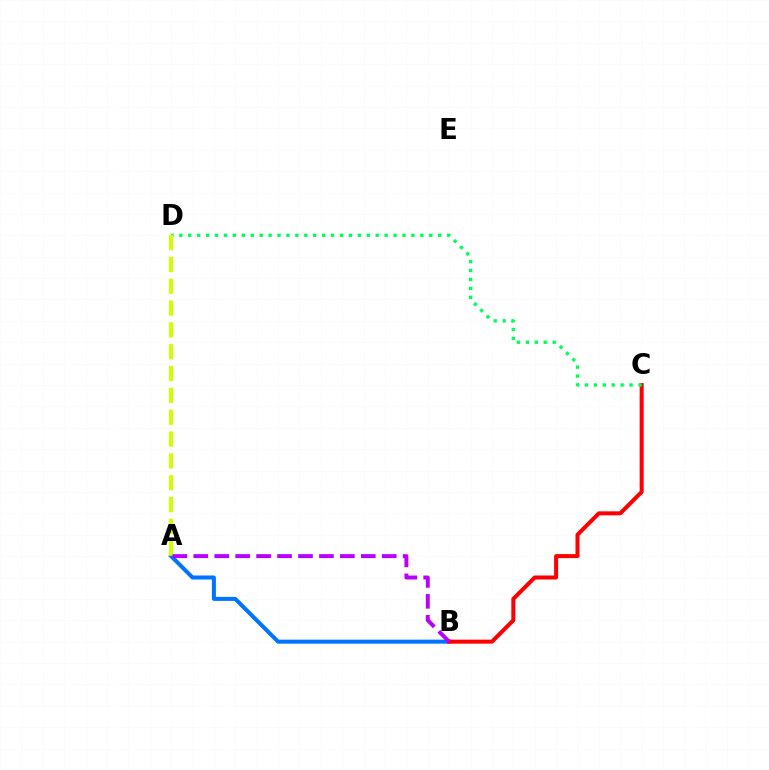{('A', 'B'): [{'color': '#0074ff', 'line_style': 'solid', 'thickness': 2.89}, {'color': '#b900ff', 'line_style': 'dashed', 'thickness': 2.84}], ('B', 'C'): [{'color': '#ff0000', 'line_style': 'solid', 'thickness': 2.89}], ('C', 'D'): [{'color': '#00ff5c', 'line_style': 'dotted', 'thickness': 2.43}], ('A', 'D'): [{'color': '#d1ff00', 'line_style': 'dashed', 'thickness': 2.97}]}